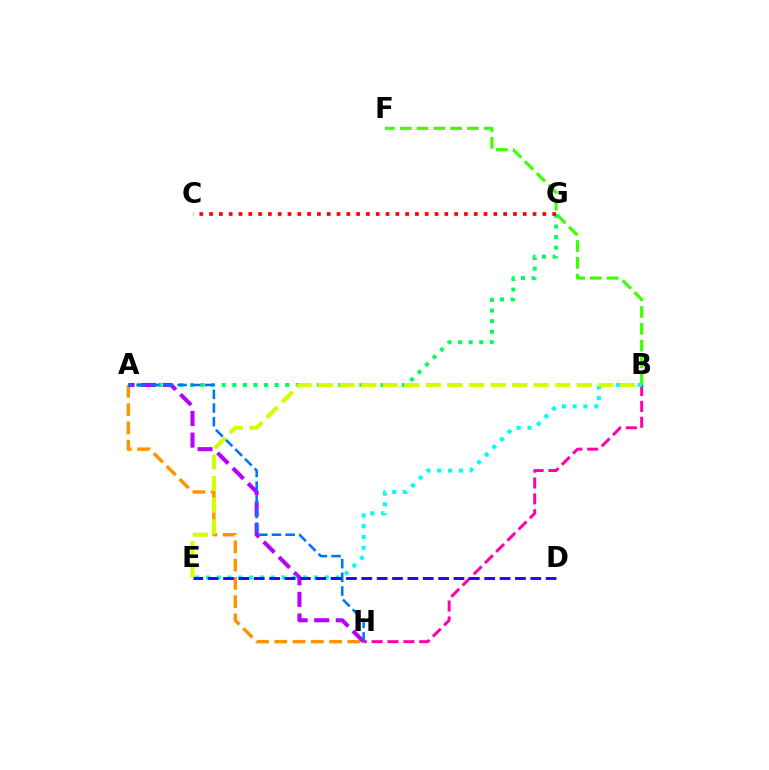{('B', 'F'): [{'color': '#3dff00', 'line_style': 'dashed', 'thickness': 2.28}], ('B', 'H'): [{'color': '#ff00ac', 'line_style': 'dashed', 'thickness': 2.15}], ('A', 'H'): [{'color': '#ff9400', 'line_style': 'dashed', 'thickness': 2.48}, {'color': '#b900ff', 'line_style': 'dashed', 'thickness': 2.94}, {'color': '#0074ff', 'line_style': 'dashed', 'thickness': 1.86}], ('A', 'G'): [{'color': '#00ff5c', 'line_style': 'dotted', 'thickness': 2.88}], ('B', 'E'): [{'color': '#00fff6', 'line_style': 'dotted', 'thickness': 2.93}, {'color': '#d1ff00', 'line_style': 'dashed', 'thickness': 2.93}], ('C', 'G'): [{'color': '#ff0000', 'line_style': 'dotted', 'thickness': 2.66}], ('D', 'E'): [{'color': '#2500ff', 'line_style': 'dashed', 'thickness': 2.09}]}